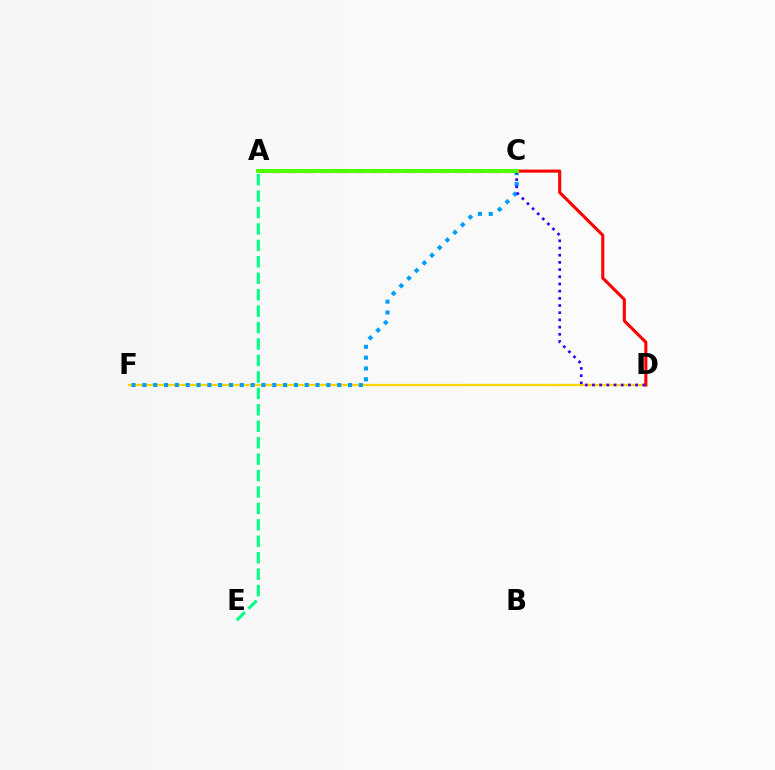{('A', 'C'): [{'color': '#ff00ed', 'line_style': 'dashed', 'thickness': 2.29}, {'color': '#4fff00', 'line_style': 'solid', 'thickness': 2.88}], ('D', 'F'): [{'color': '#ffd500', 'line_style': 'solid', 'thickness': 1.64}], ('A', 'D'): [{'color': '#ff0000', 'line_style': 'solid', 'thickness': 2.22}], ('C', 'F'): [{'color': '#009eff', 'line_style': 'dotted', 'thickness': 2.94}], ('C', 'D'): [{'color': '#3700ff', 'line_style': 'dotted', 'thickness': 1.95}], ('A', 'E'): [{'color': '#00ff86', 'line_style': 'dashed', 'thickness': 2.23}]}